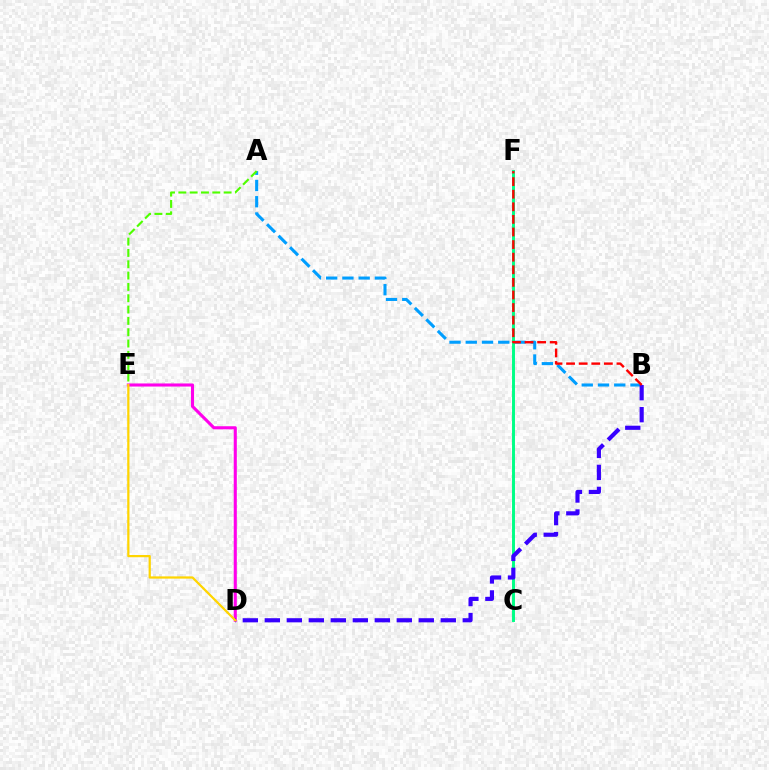{('D', 'E'): [{'color': '#ff00ed', 'line_style': 'solid', 'thickness': 2.22}, {'color': '#ffd500', 'line_style': 'solid', 'thickness': 1.61}], ('A', 'B'): [{'color': '#009eff', 'line_style': 'dashed', 'thickness': 2.21}], ('A', 'E'): [{'color': '#4fff00', 'line_style': 'dashed', 'thickness': 1.54}], ('C', 'F'): [{'color': '#00ff86', 'line_style': 'solid', 'thickness': 2.12}], ('B', 'D'): [{'color': '#3700ff', 'line_style': 'dashed', 'thickness': 2.99}], ('B', 'F'): [{'color': '#ff0000', 'line_style': 'dashed', 'thickness': 1.71}]}